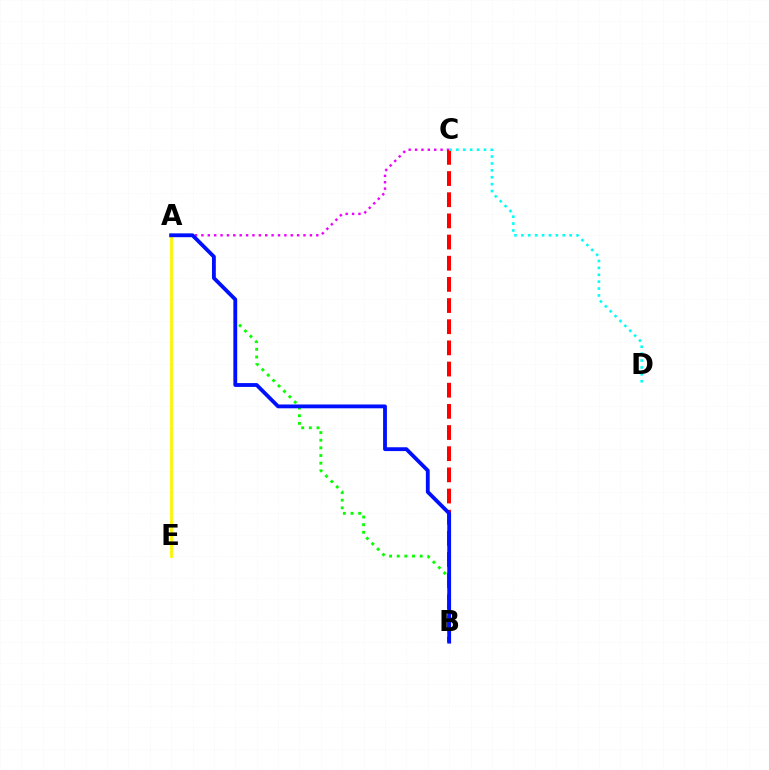{('A', 'C'): [{'color': '#ee00ff', 'line_style': 'dotted', 'thickness': 1.73}], ('B', 'C'): [{'color': '#ff0000', 'line_style': 'dashed', 'thickness': 2.88}], ('A', 'B'): [{'color': '#08ff00', 'line_style': 'dotted', 'thickness': 2.08}, {'color': '#0010ff', 'line_style': 'solid', 'thickness': 2.75}], ('C', 'D'): [{'color': '#00fff6', 'line_style': 'dotted', 'thickness': 1.87}], ('A', 'E'): [{'color': '#fcf500', 'line_style': 'solid', 'thickness': 2.0}]}